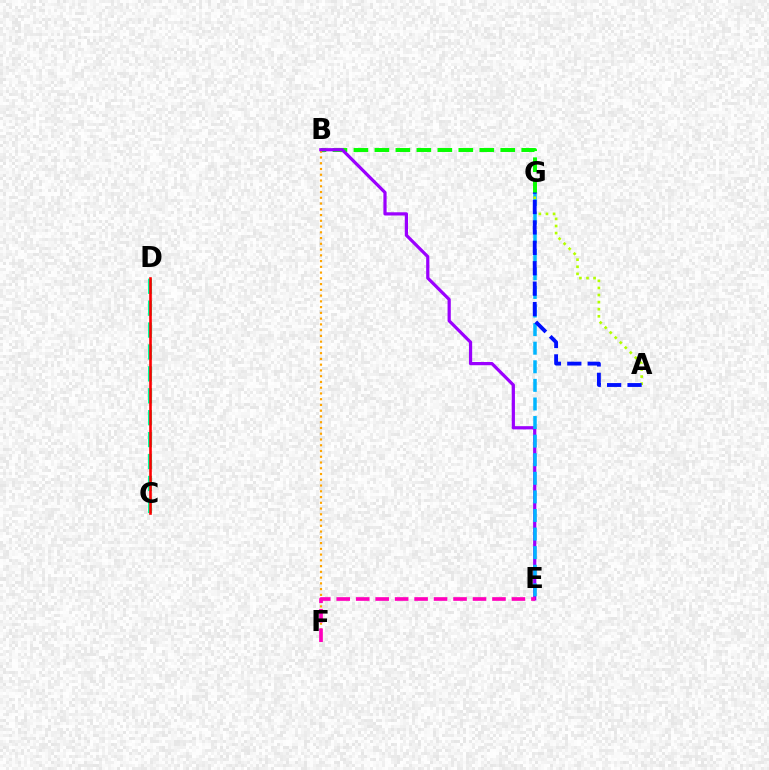{('B', 'G'): [{'color': '#08ff00', 'line_style': 'dashed', 'thickness': 2.85}], ('B', 'F'): [{'color': '#ffa500', 'line_style': 'dotted', 'thickness': 1.56}], ('B', 'E'): [{'color': '#9b00ff', 'line_style': 'solid', 'thickness': 2.31}], ('C', 'D'): [{'color': '#00ff9d', 'line_style': 'dashed', 'thickness': 2.98}, {'color': '#ff0000', 'line_style': 'solid', 'thickness': 1.88}], ('E', 'G'): [{'color': '#00b5ff', 'line_style': 'dashed', 'thickness': 2.53}], ('A', 'G'): [{'color': '#b3ff00', 'line_style': 'dotted', 'thickness': 1.93}, {'color': '#0010ff', 'line_style': 'dashed', 'thickness': 2.77}], ('E', 'F'): [{'color': '#ff00bd', 'line_style': 'dashed', 'thickness': 2.65}]}